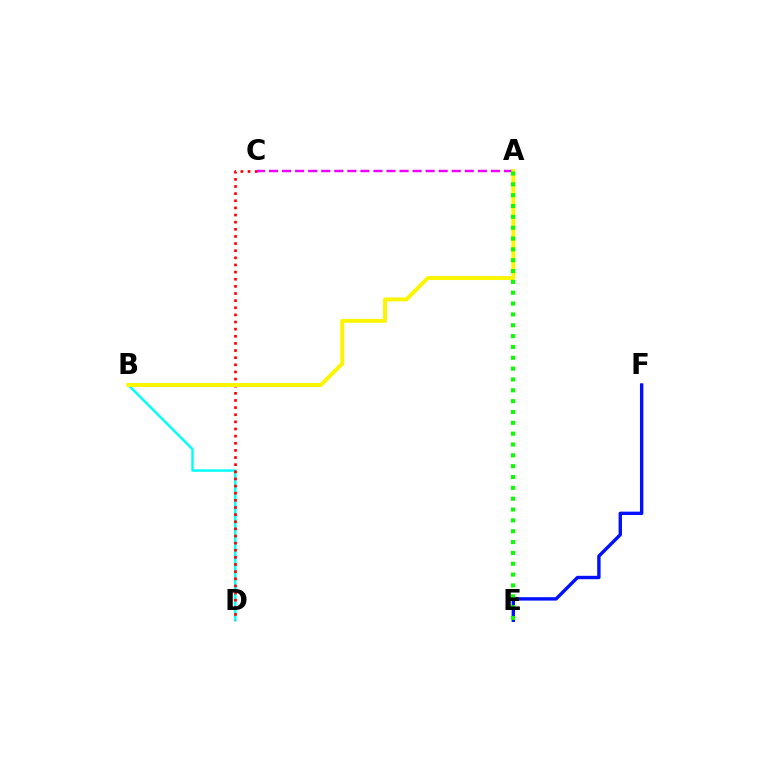{('B', 'D'): [{'color': '#00fff6', 'line_style': 'solid', 'thickness': 1.76}], ('C', 'D'): [{'color': '#ff0000', 'line_style': 'dotted', 'thickness': 1.94}], ('A', 'C'): [{'color': '#ee00ff', 'line_style': 'dashed', 'thickness': 1.77}], ('A', 'B'): [{'color': '#fcf500', 'line_style': 'solid', 'thickness': 2.83}], ('E', 'F'): [{'color': '#0010ff', 'line_style': 'solid', 'thickness': 2.44}], ('A', 'E'): [{'color': '#08ff00', 'line_style': 'dotted', 'thickness': 2.95}]}